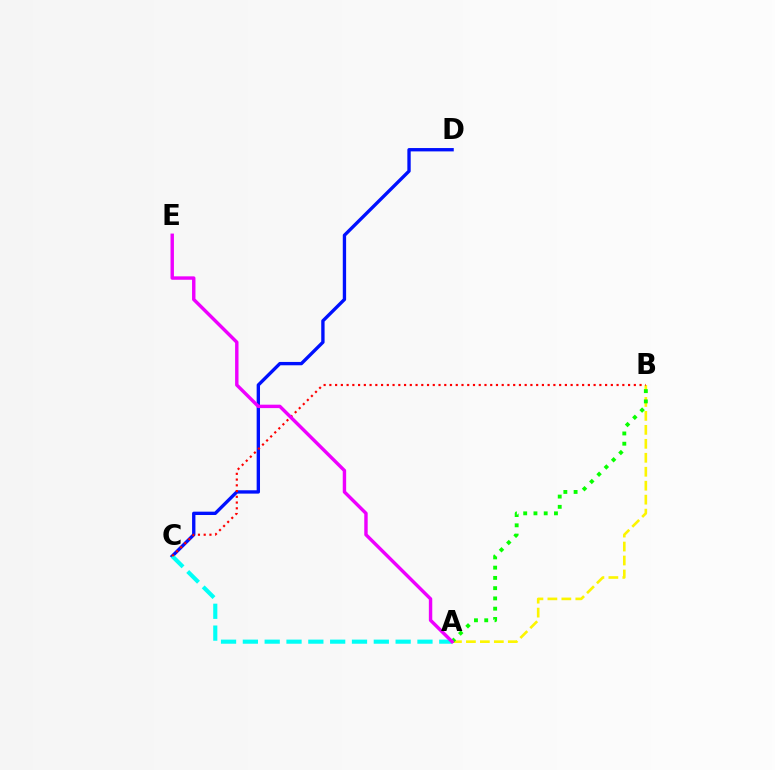{('A', 'B'): [{'color': '#fcf500', 'line_style': 'dashed', 'thickness': 1.9}, {'color': '#08ff00', 'line_style': 'dotted', 'thickness': 2.79}], ('C', 'D'): [{'color': '#0010ff', 'line_style': 'solid', 'thickness': 2.41}], ('A', 'C'): [{'color': '#00fff6', 'line_style': 'dashed', 'thickness': 2.96}], ('B', 'C'): [{'color': '#ff0000', 'line_style': 'dotted', 'thickness': 1.56}], ('A', 'E'): [{'color': '#ee00ff', 'line_style': 'solid', 'thickness': 2.46}]}